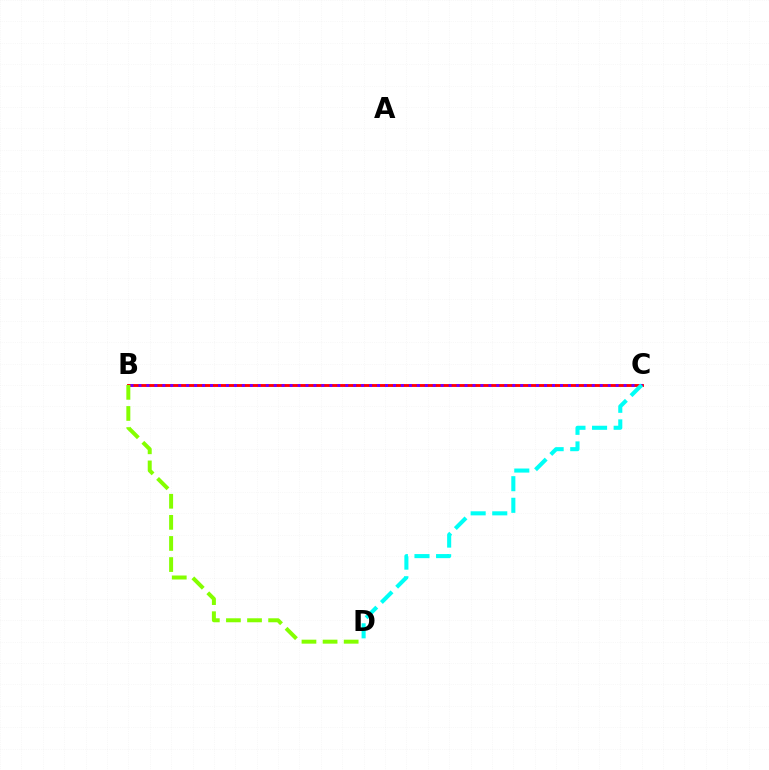{('B', 'C'): [{'color': '#ff0000', 'line_style': 'solid', 'thickness': 2.06}, {'color': '#7200ff', 'line_style': 'dotted', 'thickness': 2.16}], ('C', 'D'): [{'color': '#00fff6', 'line_style': 'dashed', 'thickness': 2.93}], ('B', 'D'): [{'color': '#84ff00', 'line_style': 'dashed', 'thickness': 2.87}]}